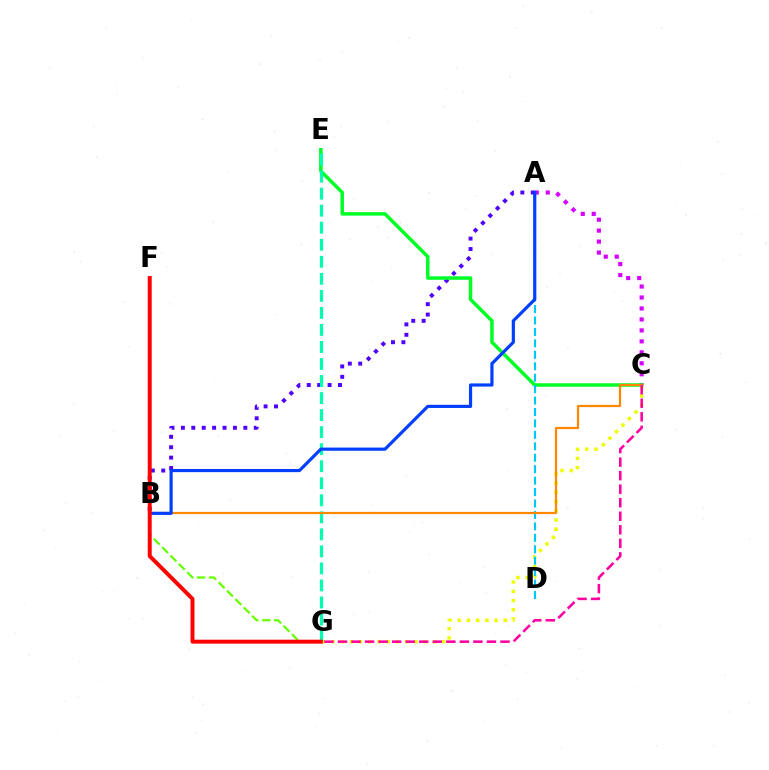{('A', 'C'): [{'color': '#d600ff', 'line_style': 'dotted', 'thickness': 2.98}], ('A', 'B'): [{'color': '#4f00ff', 'line_style': 'dotted', 'thickness': 2.83}, {'color': '#003fff', 'line_style': 'solid', 'thickness': 2.29}], ('F', 'G'): [{'color': '#66ff00', 'line_style': 'dashed', 'thickness': 1.61}, {'color': '#ff0000', 'line_style': 'solid', 'thickness': 2.84}], ('C', 'E'): [{'color': '#00ff27', 'line_style': 'solid', 'thickness': 2.51}], ('C', 'G'): [{'color': '#eeff00', 'line_style': 'dotted', 'thickness': 2.51}, {'color': '#ff00a0', 'line_style': 'dashed', 'thickness': 1.84}], ('A', 'D'): [{'color': '#00c7ff', 'line_style': 'dashed', 'thickness': 1.55}], ('E', 'G'): [{'color': '#00ffaf', 'line_style': 'dashed', 'thickness': 2.31}], ('B', 'C'): [{'color': '#ff8800', 'line_style': 'solid', 'thickness': 1.59}]}